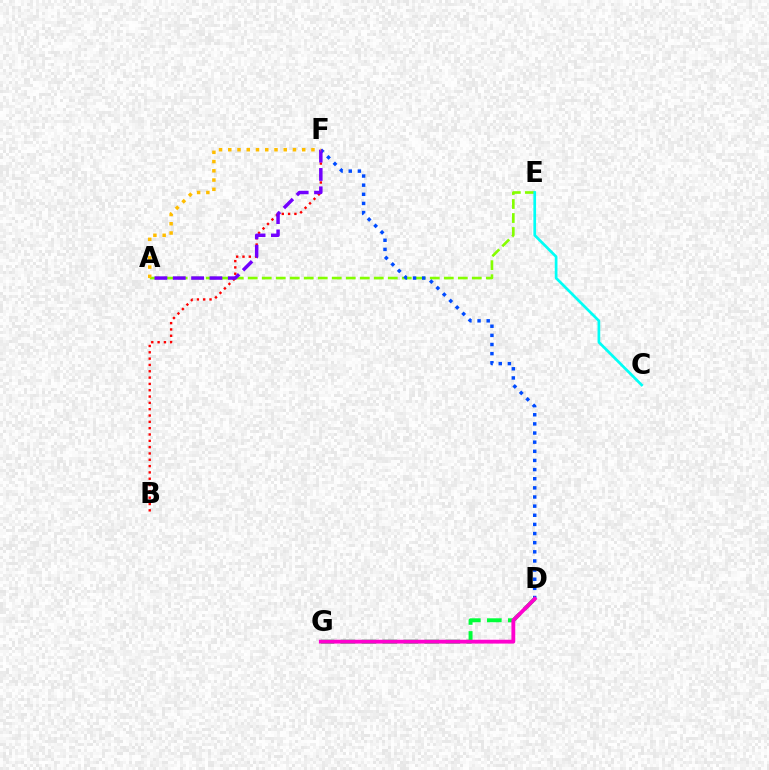{('D', 'G'): [{'color': '#00ff39', 'line_style': 'dashed', 'thickness': 2.85}, {'color': '#ff00cf', 'line_style': 'solid', 'thickness': 2.76}], ('A', 'E'): [{'color': '#84ff00', 'line_style': 'dashed', 'thickness': 1.9}], ('C', 'E'): [{'color': '#00fff6', 'line_style': 'solid', 'thickness': 1.94}], ('D', 'F'): [{'color': '#004bff', 'line_style': 'dotted', 'thickness': 2.48}], ('B', 'F'): [{'color': '#ff0000', 'line_style': 'dotted', 'thickness': 1.72}], ('A', 'F'): [{'color': '#7200ff', 'line_style': 'dashed', 'thickness': 2.49}, {'color': '#ffbd00', 'line_style': 'dotted', 'thickness': 2.51}]}